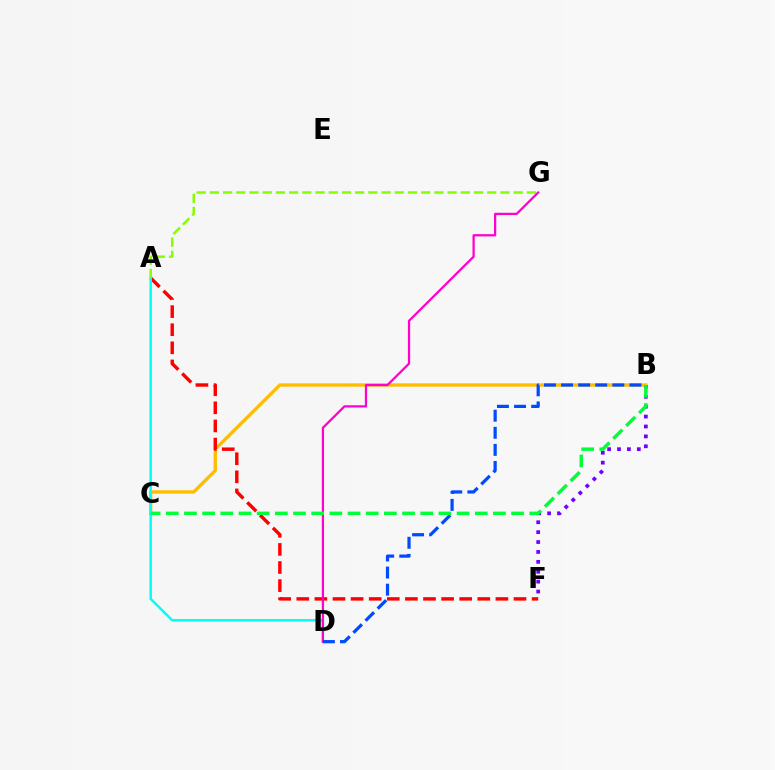{('B', 'C'): [{'color': '#ffbd00', 'line_style': 'solid', 'thickness': 2.41}, {'color': '#00ff39', 'line_style': 'dashed', 'thickness': 2.47}], ('A', 'F'): [{'color': '#ff0000', 'line_style': 'dashed', 'thickness': 2.46}], ('B', 'F'): [{'color': '#7200ff', 'line_style': 'dotted', 'thickness': 2.69}], ('A', 'D'): [{'color': '#00fff6', 'line_style': 'solid', 'thickness': 1.78}], ('A', 'G'): [{'color': '#84ff00', 'line_style': 'dashed', 'thickness': 1.79}], ('D', 'G'): [{'color': '#ff00cf', 'line_style': 'solid', 'thickness': 1.62}], ('B', 'D'): [{'color': '#004bff', 'line_style': 'dashed', 'thickness': 2.32}]}